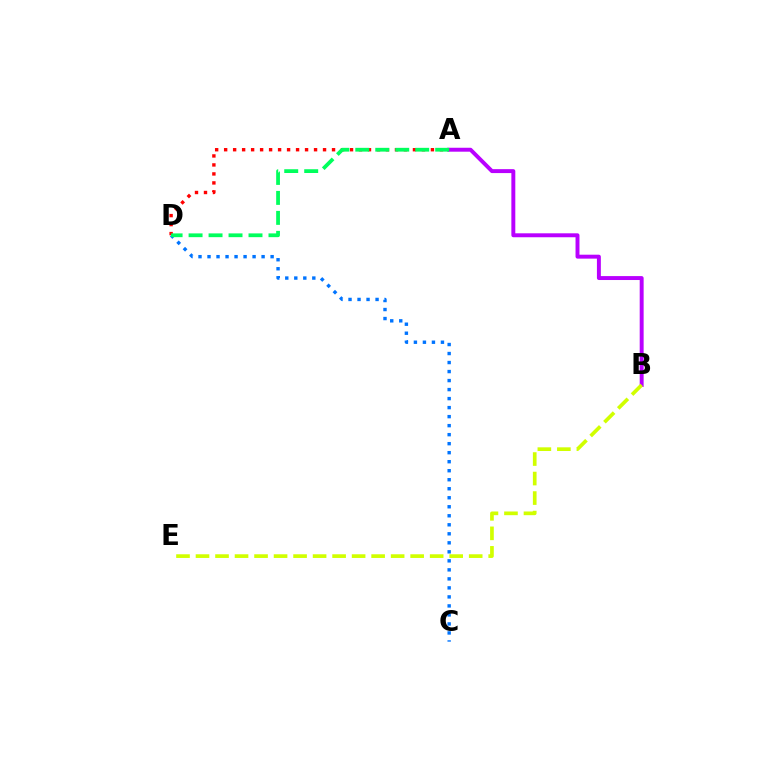{('A', 'B'): [{'color': '#b900ff', 'line_style': 'solid', 'thickness': 2.83}], ('B', 'E'): [{'color': '#d1ff00', 'line_style': 'dashed', 'thickness': 2.65}], ('A', 'D'): [{'color': '#ff0000', 'line_style': 'dotted', 'thickness': 2.44}, {'color': '#00ff5c', 'line_style': 'dashed', 'thickness': 2.71}], ('C', 'D'): [{'color': '#0074ff', 'line_style': 'dotted', 'thickness': 2.45}]}